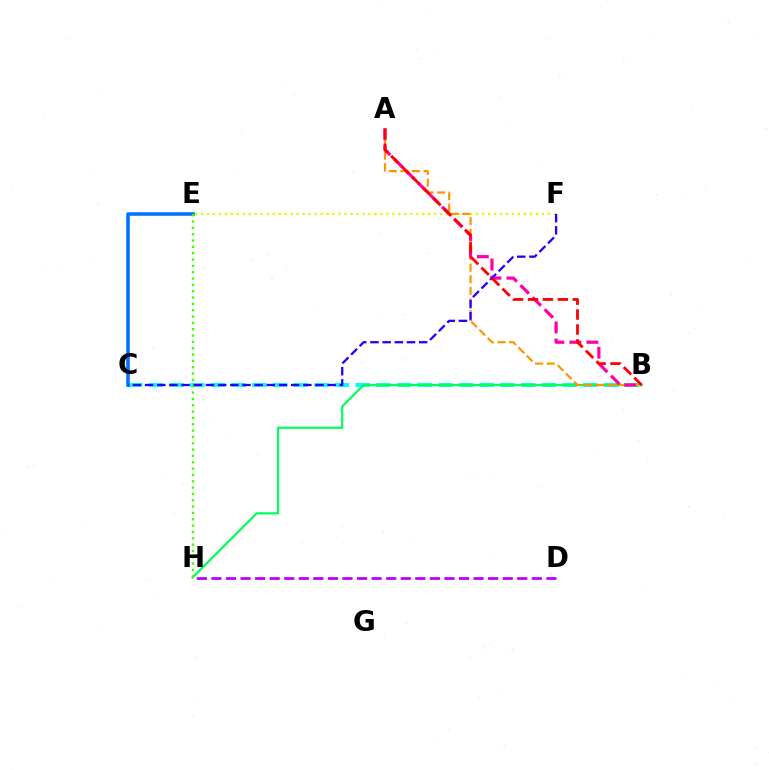{('B', 'C'): [{'color': '#00fff6', 'line_style': 'dashed', 'thickness': 2.81}], ('E', 'F'): [{'color': '#d1ff00', 'line_style': 'dotted', 'thickness': 1.62}], ('B', 'H'): [{'color': '#00ff5c', 'line_style': 'solid', 'thickness': 1.59}], ('A', 'B'): [{'color': '#ff9400', 'line_style': 'dashed', 'thickness': 1.58}, {'color': '#ff00ac', 'line_style': 'dashed', 'thickness': 2.31}, {'color': '#ff0000', 'line_style': 'dashed', 'thickness': 2.02}], ('C', 'E'): [{'color': '#0074ff', 'line_style': 'solid', 'thickness': 2.59}], ('D', 'H'): [{'color': '#b900ff', 'line_style': 'dashed', 'thickness': 1.98}], ('E', 'H'): [{'color': '#3dff00', 'line_style': 'dotted', 'thickness': 1.72}], ('C', 'F'): [{'color': '#2500ff', 'line_style': 'dashed', 'thickness': 1.65}]}